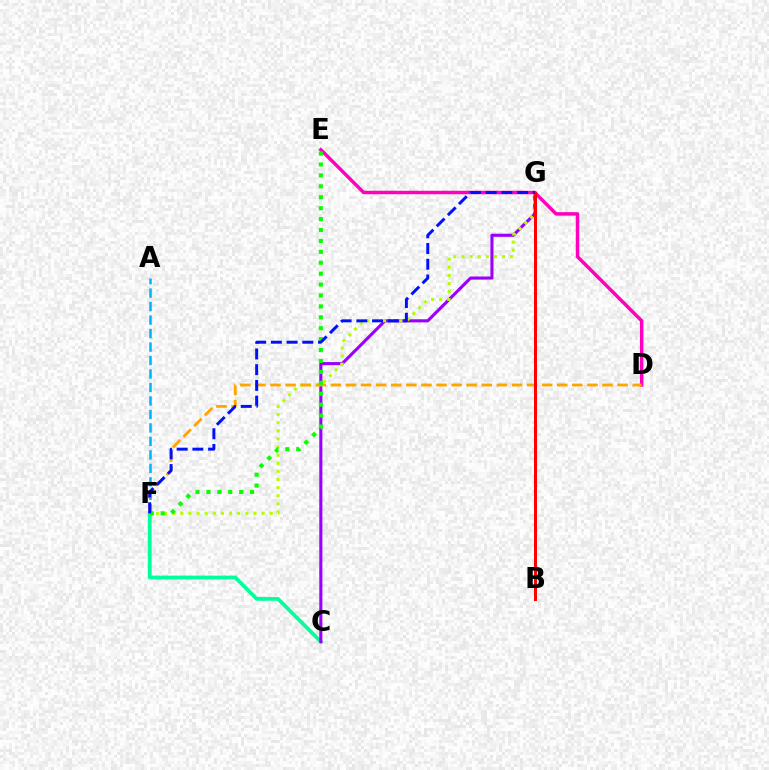{('C', 'F'): [{'color': '#00ff9d', 'line_style': 'solid', 'thickness': 2.7}], ('C', 'G'): [{'color': '#9b00ff', 'line_style': 'solid', 'thickness': 2.23}], ('F', 'G'): [{'color': '#b3ff00', 'line_style': 'dotted', 'thickness': 2.21}, {'color': '#0010ff', 'line_style': 'dashed', 'thickness': 2.14}], ('D', 'E'): [{'color': '#ff00bd', 'line_style': 'solid', 'thickness': 2.49}], ('A', 'F'): [{'color': '#00b5ff', 'line_style': 'dashed', 'thickness': 1.83}], ('D', 'F'): [{'color': '#ffa500', 'line_style': 'dashed', 'thickness': 2.05}], ('B', 'G'): [{'color': '#ff0000', 'line_style': 'solid', 'thickness': 2.16}], ('E', 'F'): [{'color': '#08ff00', 'line_style': 'dotted', 'thickness': 2.97}]}